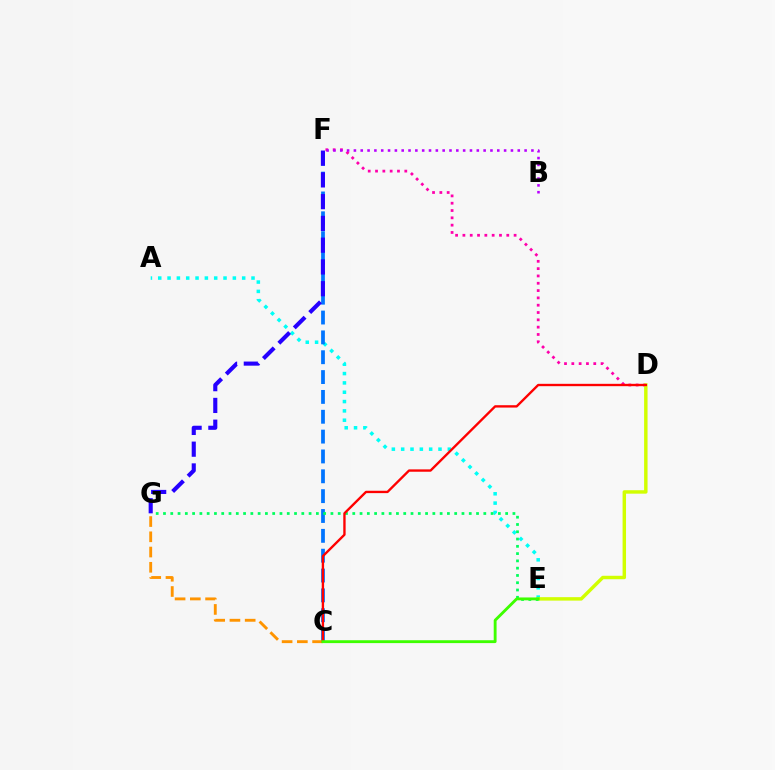{('A', 'E'): [{'color': '#00fff6', 'line_style': 'dotted', 'thickness': 2.53}], ('C', 'F'): [{'color': '#0074ff', 'line_style': 'dashed', 'thickness': 2.7}], ('D', 'F'): [{'color': '#ff00ac', 'line_style': 'dotted', 'thickness': 1.99}], ('C', 'G'): [{'color': '#ff9400', 'line_style': 'dashed', 'thickness': 2.07}], ('D', 'E'): [{'color': '#d1ff00', 'line_style': 'solid', 'thickness': 2.48}], ('E', 'G'): [{'color': '#00ff5c', 'line_style': 'dotted', 'thickness': 1.98}], ('C', 'D'): [{'color': '#ff0000', 'line_style': 'solid', 'thickness': 1.7}], ('B', 'F'): [{'color': '#b900ff', 'line_style': 'dotted', 'thickness': 1.85}], ('C', 'E'): [{'color': '#3dff00', 'line_style': 'solid', 'thickness': 2.06}], ('F', 'G'): [{'color': '#2500ff', 'line_style': 'dashed', 'thickness': 2.96}]}